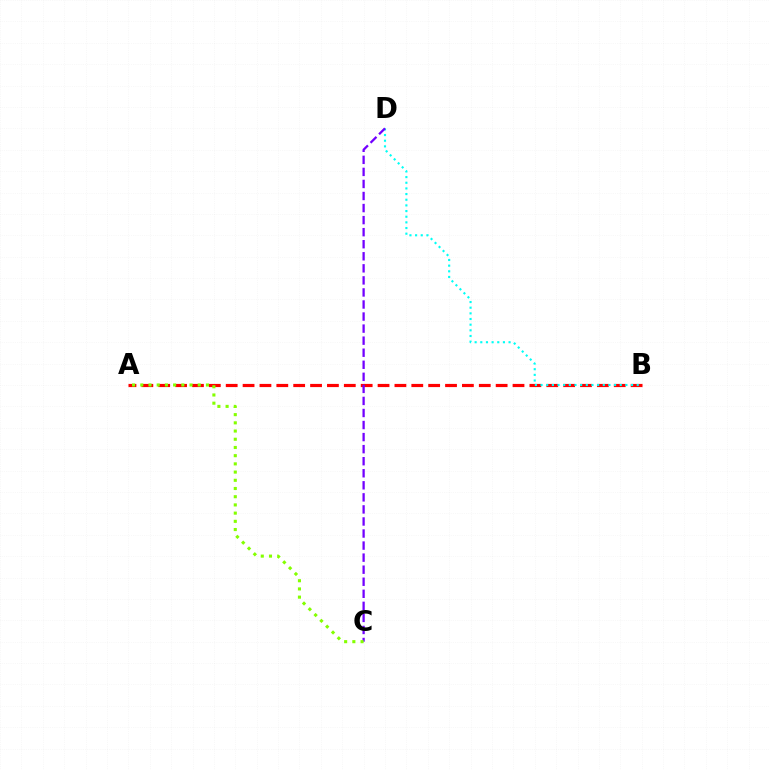{('A', 'B'): [{'color': '#ff0000', 'line_style': 'dashed', 'thickness': 2.29}], ('B', 'D'): [{'color': '#00fff6', 'line_style': 'dotted', 'thickness': 1.54}], ('C', 'D'): [{'color': '#7200ff', 'line_style': 'dashed', 'thickness': 1.64}], ('A', 'C'): [{'color': '#84ff00', 'line_style': 'dotted', 'thickness': 2.23}]}